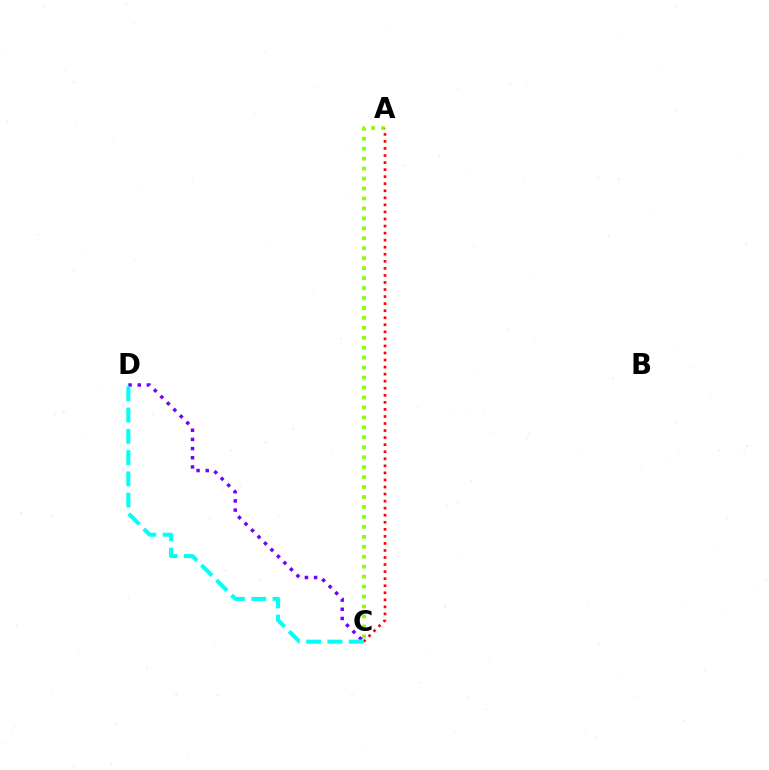{('A', 'C'): [{'color': '#84ff00', 'line_style': 'dotted', 'thickness': 2.7}, {'color': '#ff0000', 'line_style': 'dotted', 'thickness': 1.92}], ('C', 'D'): [{'color': '#7200ff', 'line_style': 'dotted', 'thickness': 2.49}, {'color': '#00fff6', 'line_style': 'dashed', 'thickness': 2.89}]}